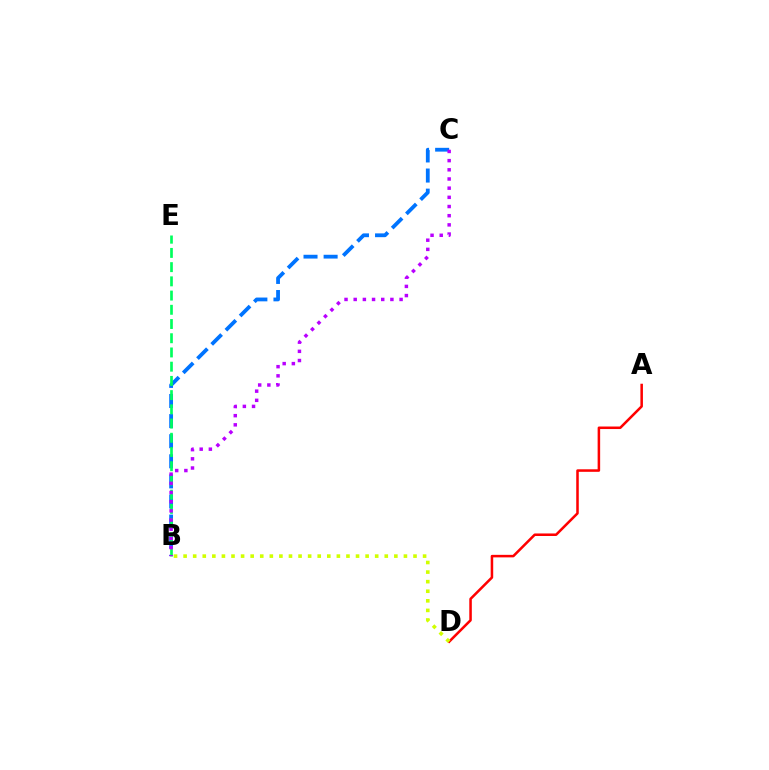{('B', 'C'): [{'color': '#0074ff', 'line_style': 'dashed', 'thickness': 2.73}, {'color': '#b900ff', 'line_style': 'dotted', 'thickness': 2.49}], ('A', 'D'): [{'color': '#ff0000', 'line_style': 'solid', 'thickness': 1.82}], ('B', 'E'): [{'color': '#00ff5c', 'line_style': 'dashed', 'thickness': 1.93}], ('B', 'D'): [{'color': '#d1ff00', 'line_style': 'dotted', 'thickness': 2.6}]}